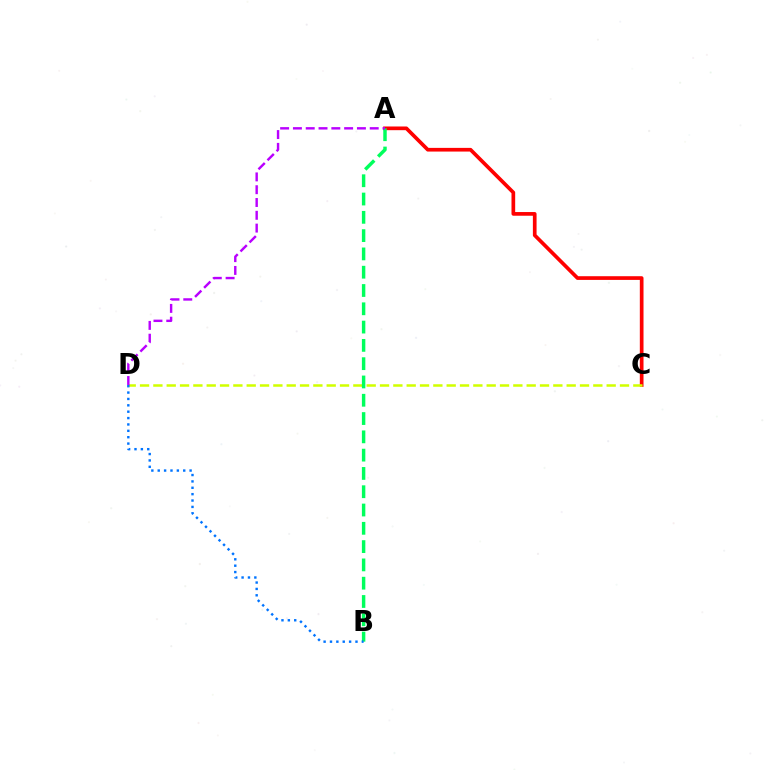{('A', 'C'): [{'color': '#ff0000', 'line_style': 'solid', 'thickness': 2.66}], ('C', 'D'): [{'color': '#d1ff00', 'line_style': 'dashed', 'thickness': 1.81}], ('A', 'B'): [{'color': '#00ff5c', 'line_style': 'dashed', 'thickness': 2.49}], ('A', 'D'): [{'color': '#b900ff', 'line_style': 'dashed', 'thickness': 1.74}], ('B', 'D'): [{'color': '#0074ff', 'line_style': 'dotted', 'thickness': 1.73}]}